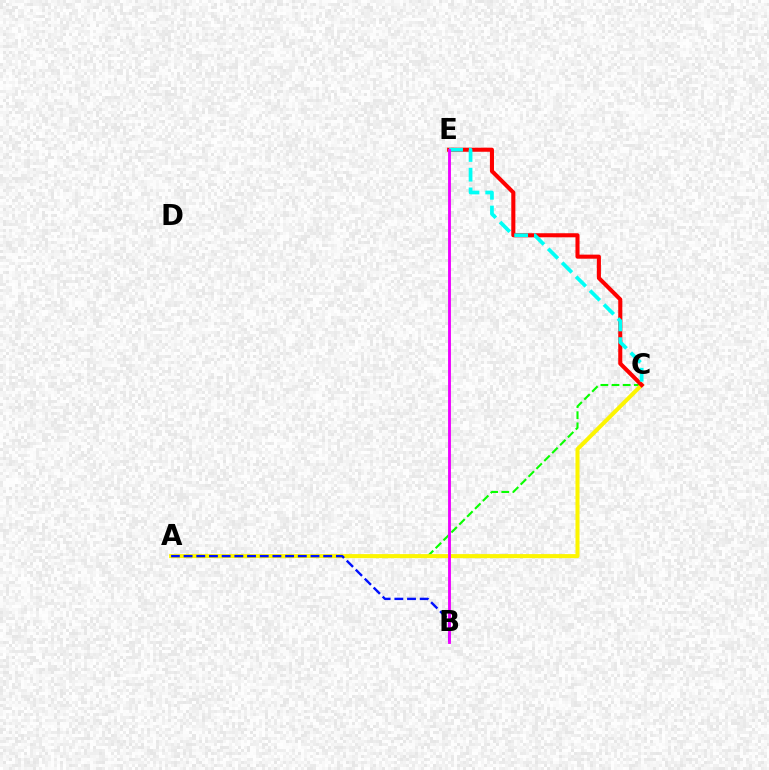{('A', 'C'): [{'color': '#08ff00', 'line_style': 'dashed', 'thickness': 1.51}, {'color': '#fcf500', 'line_style': 'solid', 'thickness': 2.9}], ('A', 'B'): [{'color': '#0010ff', 'line_style': 'dashed', 'thickness': 1.72}], ('C', 'E'): [{'color': '#ff0000', 'line_style': 'solid', 'thickness': 2.93}, {'color': '#00fff6', 'line_style': 'dashed', 'thickness': 2.68}], ('B', 'E'): [{'color': '#ee00ff', 'line_style': 'solid', 'thickness': 2.06}]}